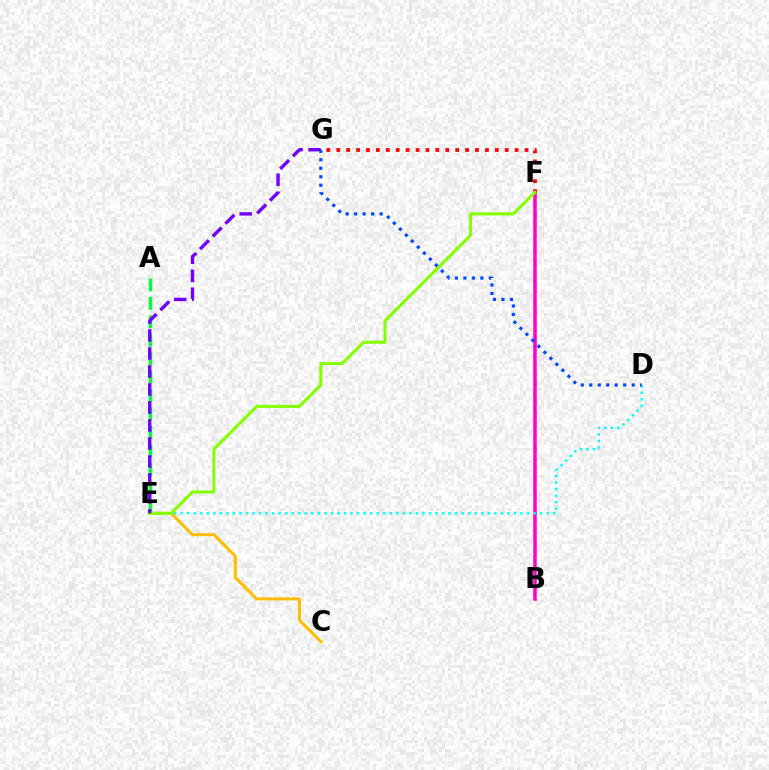{('C', 'E'): [{'color': '#ffbd00', 'line_style': 'solid', 'thickness': 2.16}], ('A', 'E'): [{'color': '#00ff39', 'line_style': 'dashed', 'thickness': 2.51}], ('B', 'F'): [{'color': '#ff00cf', 'line_style': 'solid', 'thickness': 2.54}], ('D', 'E'): [{'color': '#00fff6', 'line_style': 'dotted', 'thickness': 1.78}], ('F', 'G'): [{'color': '#ff0000', 'line_style': 'dotted', 'thickness': 2.69}], ('E', 'F'): [{'color': '#84ff00', 'line_style': 'solid', 'thickness': 2.19}], ('E', 'G'): [{'color': '#7200ff', 'line_style': 'dashed', 'thickness': 2.44}], ('D', 'G'): [{'color': '#004bff', 'line_style': 'dotted', 'thickness': 2.31}]}